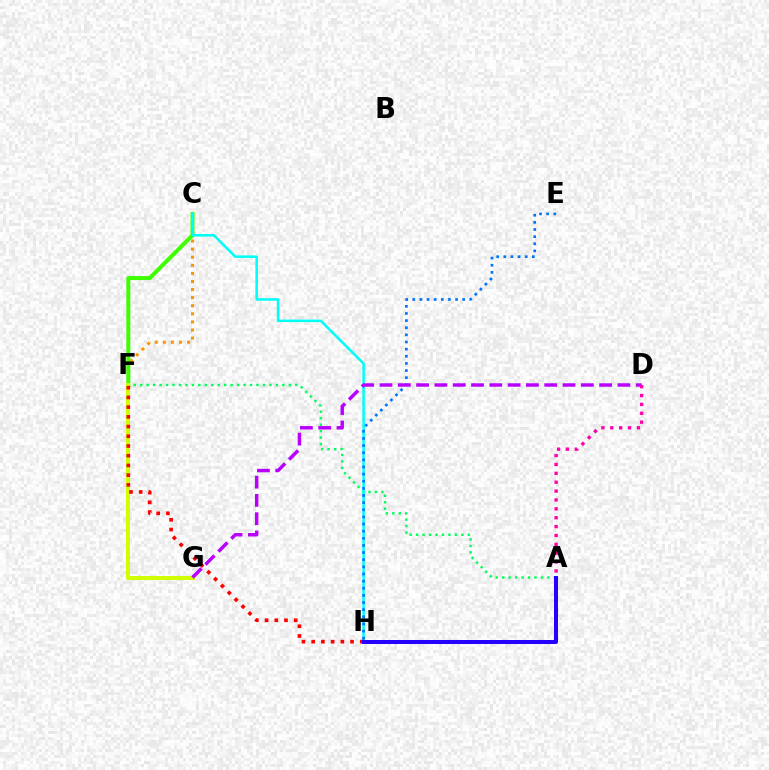{('C', 'F'): [{'color': '#ff9400', 'line_style': 'dotted', 'thickness': 2.2}, {'color': '#3dff00', 'line_style': 'solid', 'thickness': 2.88}], ('A', 'F'): [{'color': '#00ff5c', 'line_style': 'dotted', 'thickness': 1.76}], ('C', 'H'): [{'color': '#00fff6', 'line_style': 'solid', 'thickness': 1.83}], ('E', 'H'): [{'color': '#0074ff', 'line_style': 'dotted', 'thickness': 1.94}], ('F', 'G'): [{'color': '#d1ff00', 'line_style': 'solid', 'thickness': 2.9}], ('F', 'H'): [{'color': '#ff0000', 'line_style': 'dotted', 'thickness': 2.64}], ('A', 'H'): [{'color': '#2500ff', 'line_style': 'solid', 'thickness': 2.88}], ('D', 'G'): [{'color': '#b900ff', 'line_style': 'dashed', 'thickness': 2.49}], ('A', 'D'): [{'color': '#ff00ac', 'line_style': 'dotted', 'thickness': 2.41}]}